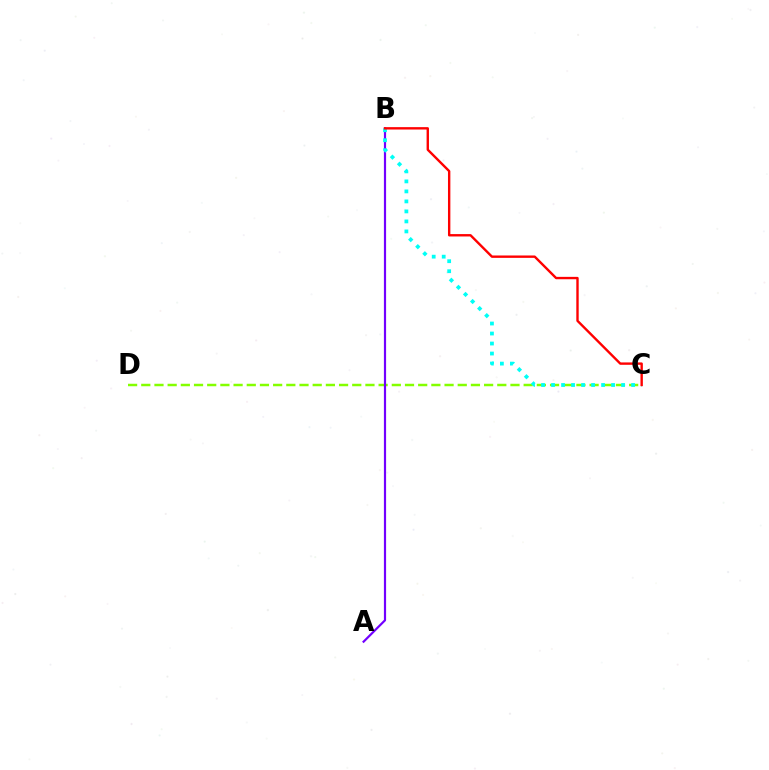{('C', 'D'): [{'color': '#84ff00', 'line_style': 'dashed', 'thickness': 1.79}], ('A', 'B'): [{'color': '#7200ff', 'line_style': 'solid', 'thickness': 1.57}], ('B', 'C'): [{'color': '#00fff6', 'line_style': 'dotted', 'thickness': 2.72}, {'color': '#ff0000', 'line_style': 'solid', 'thickness': 1.72}]}